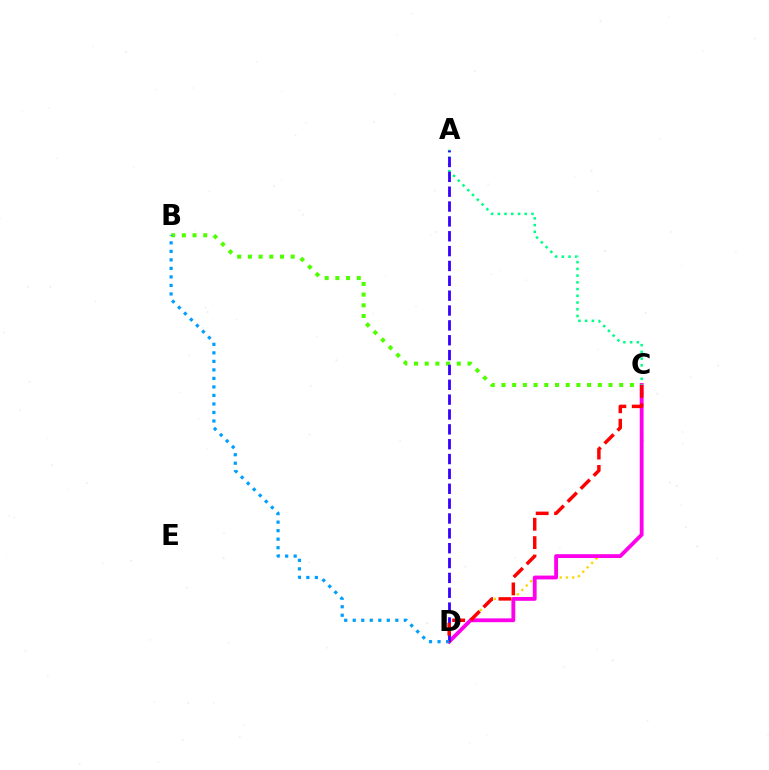{('C', 'D'): [{'color': '#ffd500', 'line_style': 'dotted', 'thickness': 1.69}, {'color': '#ff00ed', 'line_style': 'solid', 'thickness': 2.76}, {'color': '#ff0000', 'line_style': 'dashed', 'thickness': 2.5}], ('B', 'C'): [{'color': '#4fff00', 'line_style': 'dotted', 'thickness': 2.91}], ('A', 'C'): [{'color': '#00ff86', 'line_style': 'dotted', 'thickness': 1.83}], ('A', 'D'): [{'color': '#3700ff', 'line_style': 'dashed', 'thickness': 2.02}], ('B', 'D'): [{'color': '#009eff', 'line_style': 'dotted', 'thickness': 2.31}]}